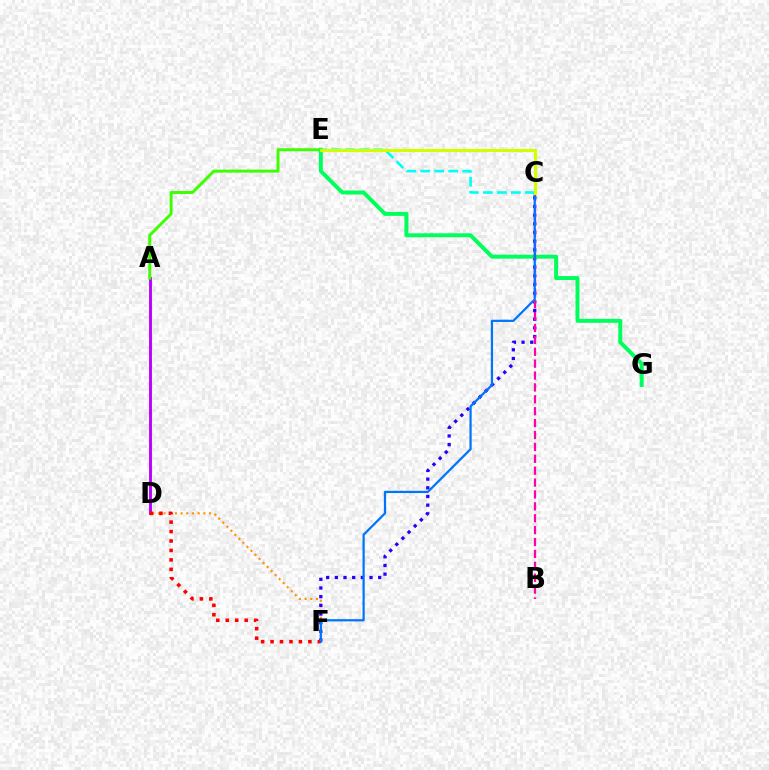{('A', 'D'): [{'color': '#b900ff', 'line_style': 'solid', 'thickness': 2.07}], ('A', 'E'): [{'color': '#3dff00', 'line_style': 'solid', 'thickness': 2.14}], ('D', 'F'): [{'color': '#ff9400', 'line_style': 'dotted', 'thickness': 1.55}, {'color': '#ff0000', 'line_style': 'dotted', 'thickness': 2.57}], ('C', 'F'): [{'color': '#2500ff', 'line_style': 'dotted', 'thickness': 2.36}, {'color': '#0074ff', 'line_style': 'solid', 'thickness': 1.61}], ('E', 'G'): [{'color': '#00ff5c', 'line_style': 'solid', 'thickness': 2.85}], ('B', 'C'): [{'color': '#ff00ac', 'line_style': 'dashed', 'thickness': 1.62}], ('C', 'E'): [{'color': '#00fff6', 'line_style': 'dashed', 'thickness': 1.9}, {'color': '#d1ff00', 'line_style': 'solid', 'thickness': 2.29}]}